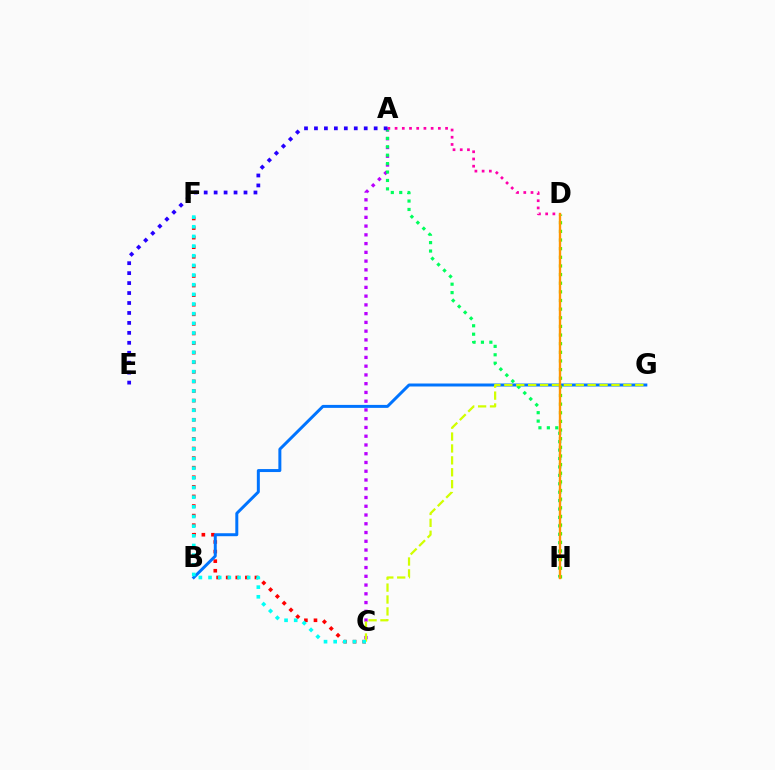{('C', 'F'): [{'color': '#ff0000', 'line_style': 'dotted', 'thickness': 2.6}, {'color': '#00fff6', 'line_style': 'dotted', 'thickness': 2.62}], ('B', 'G'): [{'color': '#0074ff', 'line_style': 'solid', 'thickness': 2.15}], ('A', 'C'): [{'color': '#b900ff', 'line_style': 'dotted', 'thickness': 2.38}], ('A', 'H'): [{'color': '#00ff5c', 'line_style': 'dotted', 'thickness': 2.29}], ('C', 'G'): [{'color': '#d1ff00', 'line_style': 'dashed', 'thickness': 1.62}], ('A', 'D'): [{'color': '#ff00ac', 'line_style': 'dotted', 'thickness': 1.96}], ('A', 'E'): [{'color': '#2500ff', 'line_style': 'dotted', 'thickness': 2.7}], ('D', 'H'): [{'color': '#3dff00', 'line_style': 'dotted', 'thickness': 2.35}, {'color': '#ff9400', 'line_style': 'solid', 'thickness': 1.71}]}